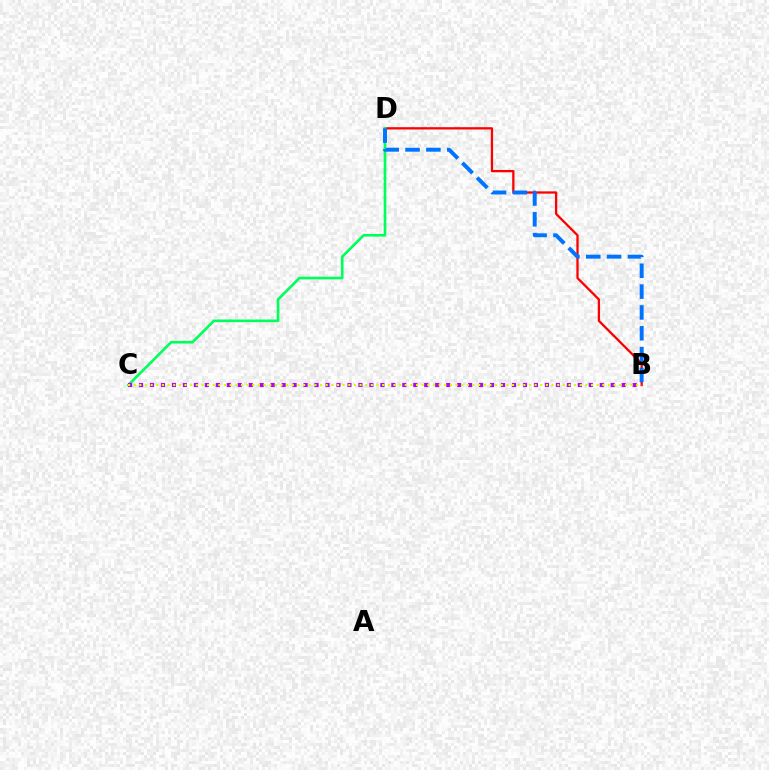{('B', 'D'): [{'color': '#ff0000', 'line_style': 'solid', 'thickness': 1.65}, {'color': '#0074ff', 'line_style': 'dashed', 'thickness': 2.83}], ('C', 'D'): [{'color': '#00ff5c', 'line_style': 'solid', 'thickness': 1.9}], ('B', 'C'): [{'color': '#b900ff', 'line_style': 'dotted', 'thickness': 2.98}, {'color': '#d1ff00', 'line_style': 'dotted', 'thickness': 1.53}]}